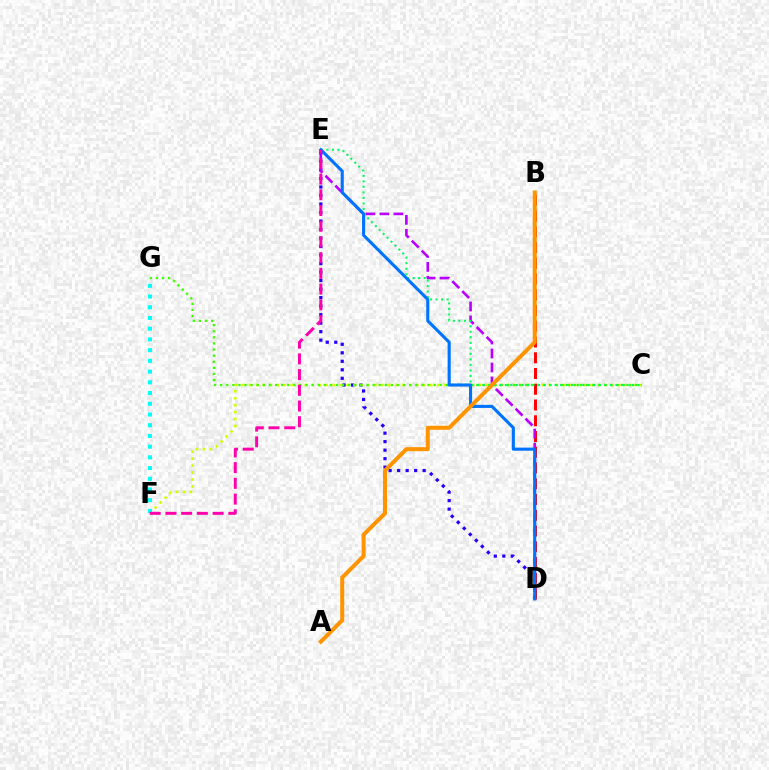{('D', 'E'): [{'color': '#2500ff', 'line_style': 'dotted', 'thickness': 2.31}, {'color': '#b900ff', 'line_style': 'dashed', 'thickness': 1.9}, {'color': '#0074ff', 'line_style': 'solid', 'thickness': 2.23}], ('C', 'F'): [{'color': '#d1ff00', 'line_style': 'dotted', 'thickness': 1.89}], ('B', 'D'): [{'color': '#ff0000', 'line_style': 'dashed', 'thickness': 2.14}], ('C', 'G'): [{'color': '#3dff00', 'line_style': 'dotted', 'thickness': 1.66}], ('F', 'G'): [{'color': '#00fff6', 'line_style': 'dotted', 'thickness': 2.91}], ('C', 'E'): [{'color': '#00ff5c', 'line_style': 'dotted', 'thickness': 1.5}], ('A', 'B'): [{'color': '#ff9400', 'line_style': 'solid', 'thickness': 2.89}], ('E', 'F'): [{'color': '#ff00ac', 'line_style': 'dashed', 'thickness': 2.14}]}